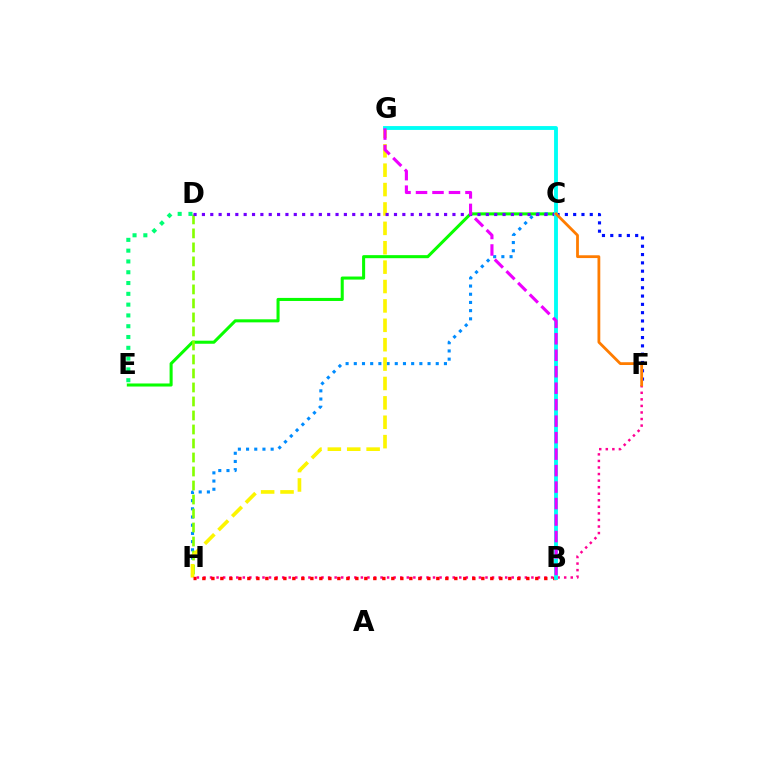{('C', 'E'): [{'color': '#08ff00', 'line_style': 'solid', 'thickness': 2.2}], ('F', 'H'): [{'color': '#ff0094', 'line_style': 'dotted', 'thickness': 1.78}], ('C', 'H'): [{'color': '#008cff', 'line_style': 'dotted', 'thickness': 2.23}], ('C', 'F'): [{'color': '#0010ff', 'line_style': 'dotted', 'thickness': 2.26}, {'color': '#ff7c00', 'line_style': 'solid', 'thickness': 2.01}], ('D', 'H'): [{'color': '#84ff00', 'line_style': 'dashed', 'thickness': 1.9}], ('G', 'H'): [{'color': '#fcf500', 'line_style': 'dashed', 'thickness': 2.63}], ('C', 'D'): [{'color': '#7200ff', 'line_style': 'dotted', 'thickness': 2.27}], ('D', 'E'): [{'color': '#00ff74', 'line_style': 'dotted', 'thickness': 2.93}], ('B', 'H'): [{'color': '#ff0000', 'line_style': 'dotted', 'thickness': 2.44}], ('B', 'G'): [{'color': '#00fff6', 'line_style': 'solid', 'thickness': 2.78}, {'color': '#ee00ff', 'line_style': 'dashed', 'thickness': 2.24}]}